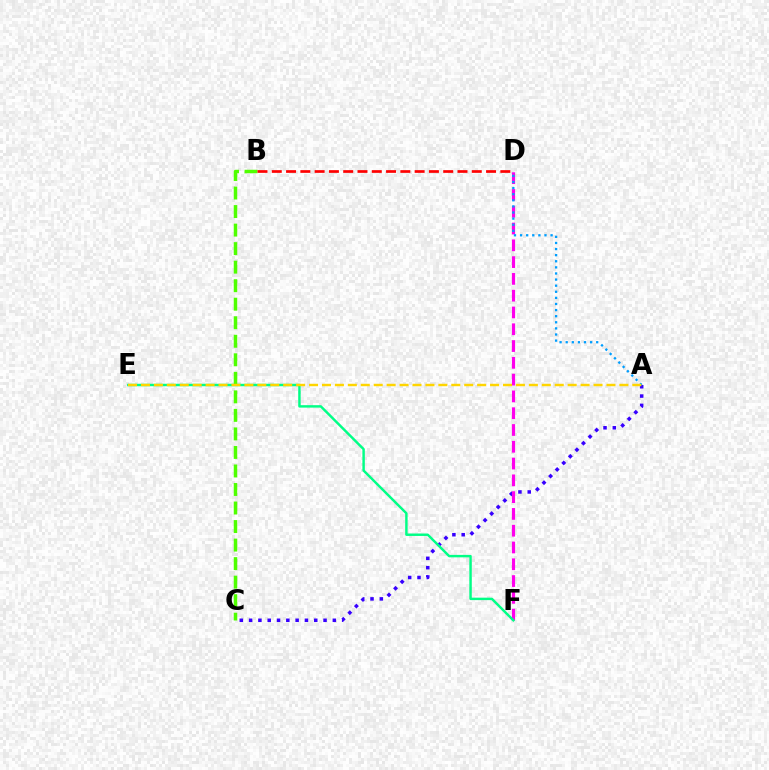{('A', 'C'): [{'color': '#3700ff', 'line_style': 'dotted', 'thickness': 2.53}], ('D', 'F'): [{'color': '#ff00ed', 'line_style': 'dashed', 'thickness': 2.28}], ('E', 'F'): [{'color': '#00ff86', 'line_style': 'solid', 'thickness': 1.76}], ('B', 'C'): [{'color': '#4fff00', 'line_style': 'dashed', 'thickness': 2.52}], ('B', 'D'): [{'color': '#ff0000', 'line_style': 'dashed', 'thickness': 1.94}], ('A', 'D'): [{'color': '#009eff', 'line_style': 'dotted', 'thickness': 1.66}], ('A', 'E'): [{'color': '#ffd500', 'line_style': 'dashed', 'thickness': 1.76}]}